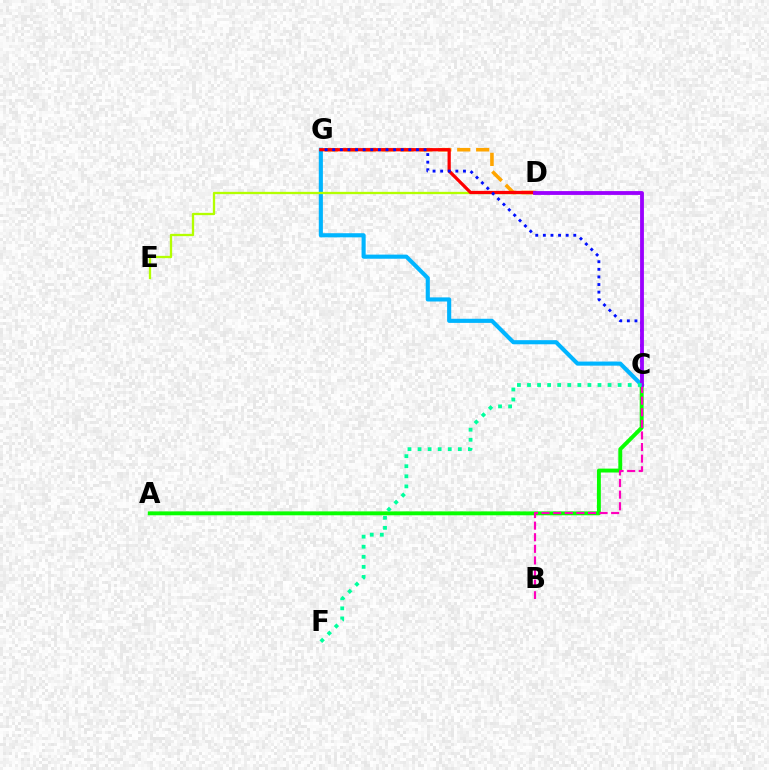{('A', 'C'): [{'color': '#08ff00', 'line_style': 'solid', 'thickness': 2.81}], ('C', 'G'): [{'color': '#00b5ff', 'line_style': 'solid', 'thickness': 2.96}, {'color': '#0010ff', 'line_style': 'dotted', 'thickness': 2.07}], ('D', 'E'): [{'color': '#b3ff00', 'line_style': 'solid', 'thickness': 1.66}], ('D', 'G'): [{'color': '#ffa500', 'line_style': 'dashed', 'thickness': 2.57}, {'color': '#ff0000', 'line_style': 'solid', 'thickness': 2.34}], ('B', 'C'): [{'color': '#ff00bd', 'line_style': 'dashed', 'thickness': 1.58}], ('C', 'D'): [{'color': '#9b00ff', 'line_style': 'solid', 'thickness': 2.75}], ('C', 'F'): [{'color': '#00ff9d', 'line_style': 'dotted', 'thickness': 2.74}]}